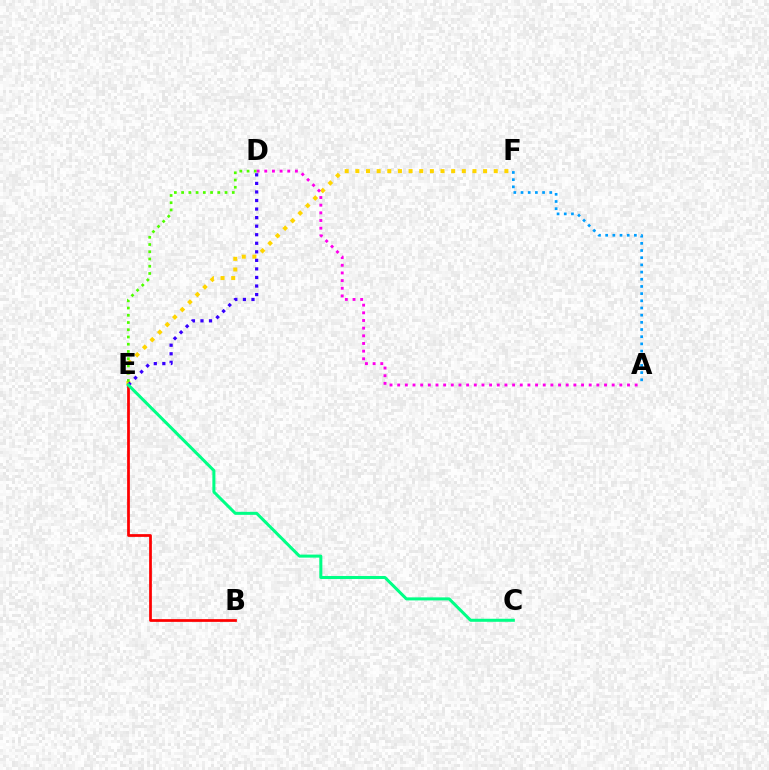{('B', 'E'): [{'color': '#ff0000', 'line_style': 'solid', 'thickness': 1.97}], ('E', 'F'): [{'color': '#ffd500', 'line_style': 'dotted', 'thickness': 2.89}], ('D', 'E'): [{'color': '#4fff00', 'line_style': 'dotted', 'thickness': 1.97}, {'color': '#3700ff', 'line_style': 'dotted', 'thickness': 2.32}], ('A', 'F'): [{'color': '#009eff', 'line_style': 'dotted', 'thickness': 1.95}], ('C', 'E'): [{'color': '#00ff86', 'line_style': 'solid', 'thickness': 2.18}], ('A', 'D'): [{'color': '#ff00ed', 'line_style': 'dotted', 'thickness': 2.08}]}